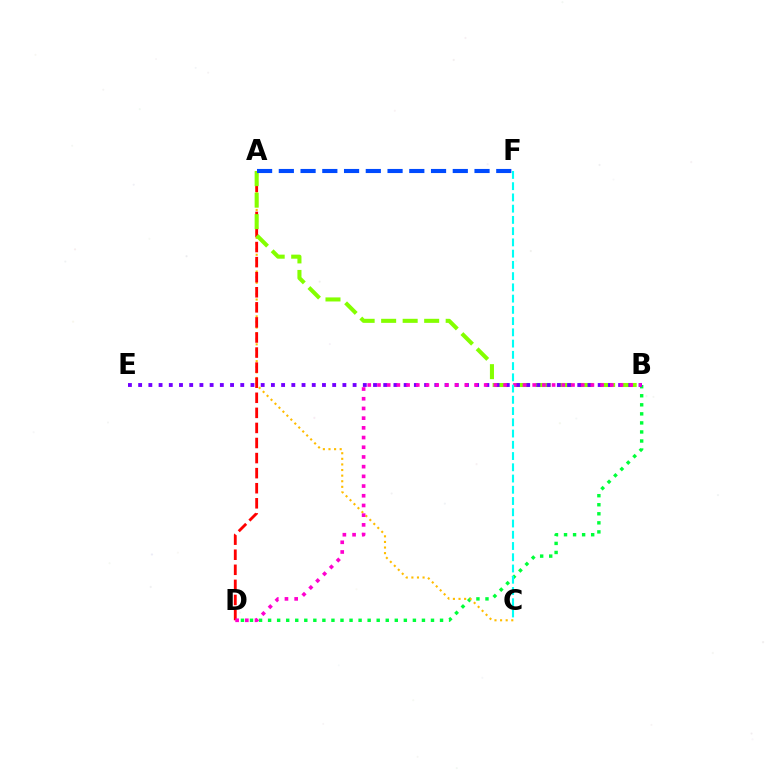{('B', 'D'): [{'color': '#00ff39', 'line_style': 'dotted', 'thickness': 2.46}, {'color': '#ff00cf', 'line_style': 'dotted', 'thickness': 2.64}], ('A', 'C'): [{'color': '#ffbd00', 'line_style': 'dotted', 'thickness': 1.52}], ('A', 'D'): [{'color': '#ff0000', 'line_style': 'dashed', 'thickness': 2.05}], ('A', 'B'): [{'color': '#84ff00', 'line_style': 'dashed', 'thickness': 2.92}], ('B', 'E'): [{'color': '#7200ff', 'line_style': 'dotted', 'thickness': 2.77}], ('C', 'F'): [{'color': '#00fff6', 'line_style': 'dashed', 'thickness': 1.53}], ('A', 'F'): [{'color': '#004bff', 'line_style': 'dashed', 'thickness': 2.95}]}